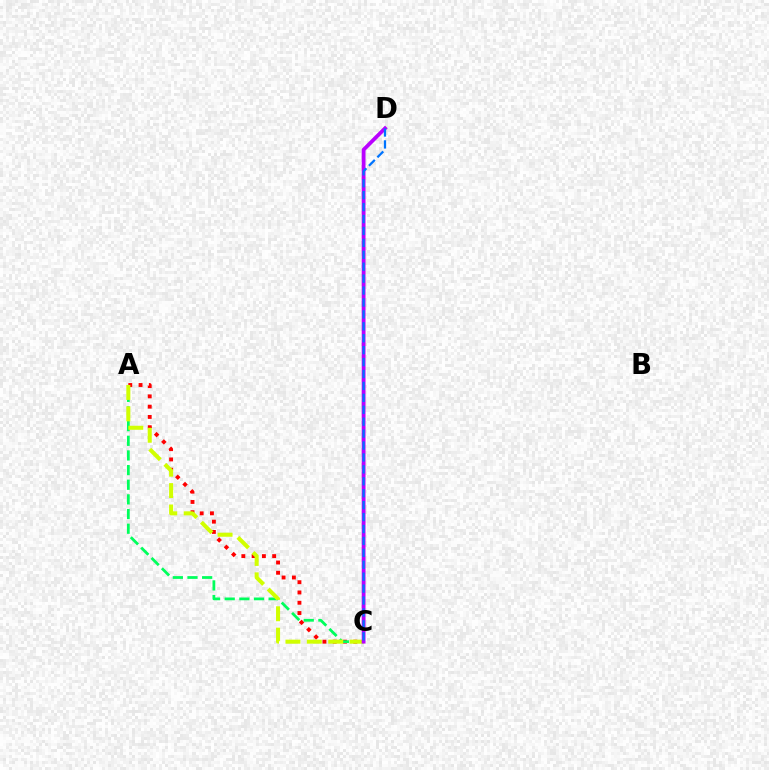{('A', 'C'): [{'color': '#ff0000', 'line_style': 'dotted', 'thickness': 2.79}, {'color': '#00ff5c', 'line_style': 'dashed', 'thickness': 1.99}, {'color': '#d1ff00', 'line_style': 'dashed', 'thickness': 2.91}], ('C', 'D'): [{'color': '#b900ff', 'line_style': 'solid', 'thickness': 2.73}, {'color': '#0074ff', 'line_style': 'dashed', 'thickness': 1.62}]}